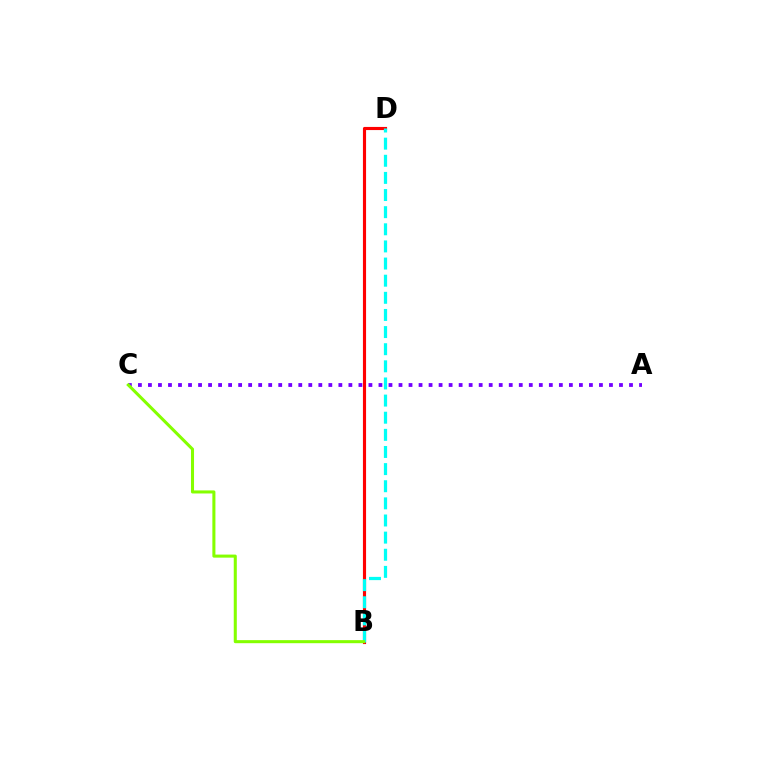{('A', 'C'): [{'color': '#7200ff', 'line_style': 'dotted', 'thickness': 2.72}], ('B', 'D'): [{'color': '#ff0000', 'line_style': 'solid', 'thickness': 2.26}, {'color': '#00fff6', 'line_style': 'dashed', 'thickness': 2.33}], ('B', 'C'): [{'color': '#84ff00', 'line_style': 'solid', 'thickness': 2.2}]}